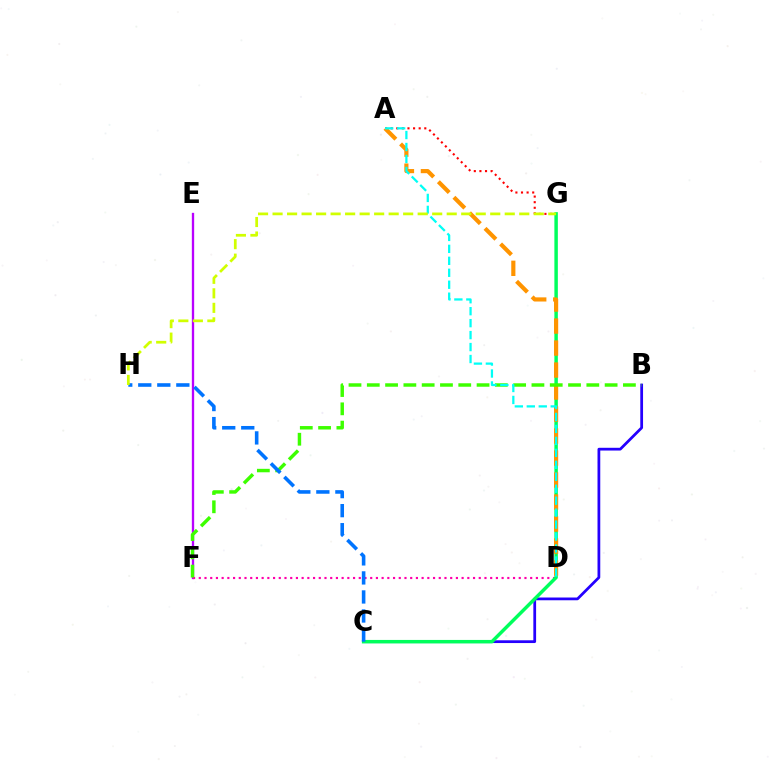{('E', 'F'): [{'color': '#b900ff', 'line_style': 'solid', 'thickness': 1.67}], ('B', 'C'): [{'color': '#2500ff', 'line_style': 'solid', 'thickness': 1.98}], ('A', 'G'): [{'color': '#ff0000', 'line_style': 'dotted', 'thickness': 1.52}], ('D', 'F'): [{'color': '#ff00ac', 'line_style': 'dotted', 'thickness': 1.55}], ('C', 'G'): [{'color': '#00ff5c', 'line_style': 'solid', 'thickness': 2.5}], ('A', 'D'): [{'color': '#ff9400', 'line_style': 'dashed', 'thickness': 2.99}, {'color': '#00fff6', 'line_style': 'dashed', 'thickness': 1.62}], ('B', 'F'): [{'color': '#3dff00', 'line_style': 'dashed', 'thickness': 2.49}], ('C', 'H'): [{'color': '#0074ff', 'line_style': 'dashed', 'thickness': 2.59}], ('G', 'H'): [{'color': '#d1ff00', 'line_style': 'dashed', 'thickness': 1.97}]}